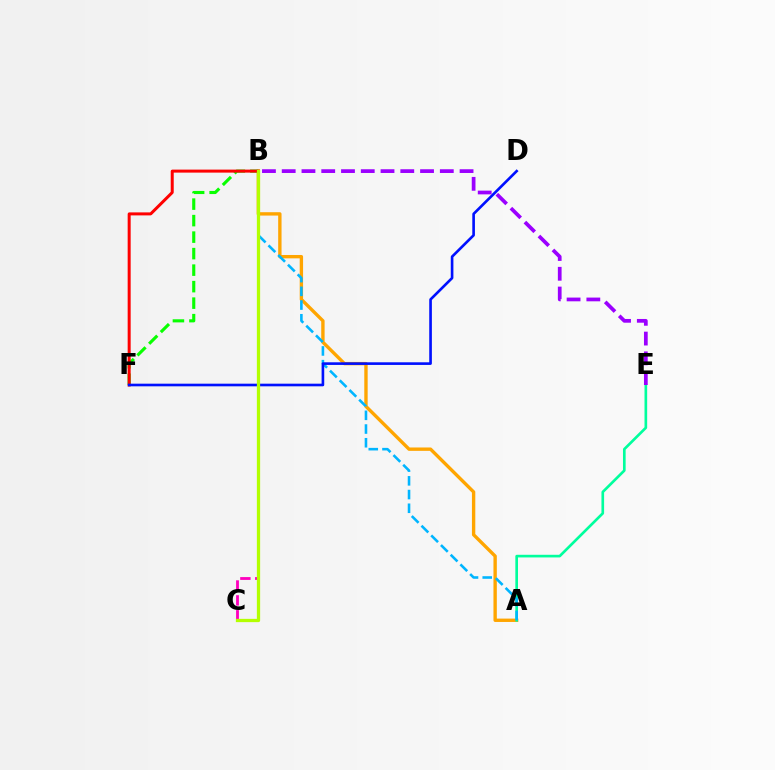{('A', 'B'): [{'color': '#ffa500', 'line_style': 'solid', 'thickness': 2.42}, {'color': '#00b5ff', 'line_style': 'dashed', 'thickness': 1.86}], ('B', 'F'): [{'color': '#08ff00', 'line_style': 'dashed', 'thickness': 2.24}, {'color': '#ff0000', 'line_style': 'solid', 'thickness': 2.16}], ('A', 'E'): [{'color': '#00ff9d', 'line_style': 'solid', 'thickness': 1.91}], ('B', 'C'): [{'color': '#ff00bd', 'line_style': 'dashed', 'thickness': 2.02}, {'color': '#b3ff00', 'line_style': 'solid', 'thickness': 2.36}], ('D', 'F'): [{'color': '#0010ff', 'line_style': 'solid', 'thickness': 1.9}], ('B', 'E'): [{'color': '#9b00ff', 'line_style': 'dashed', 'thickness': 2.68}]}